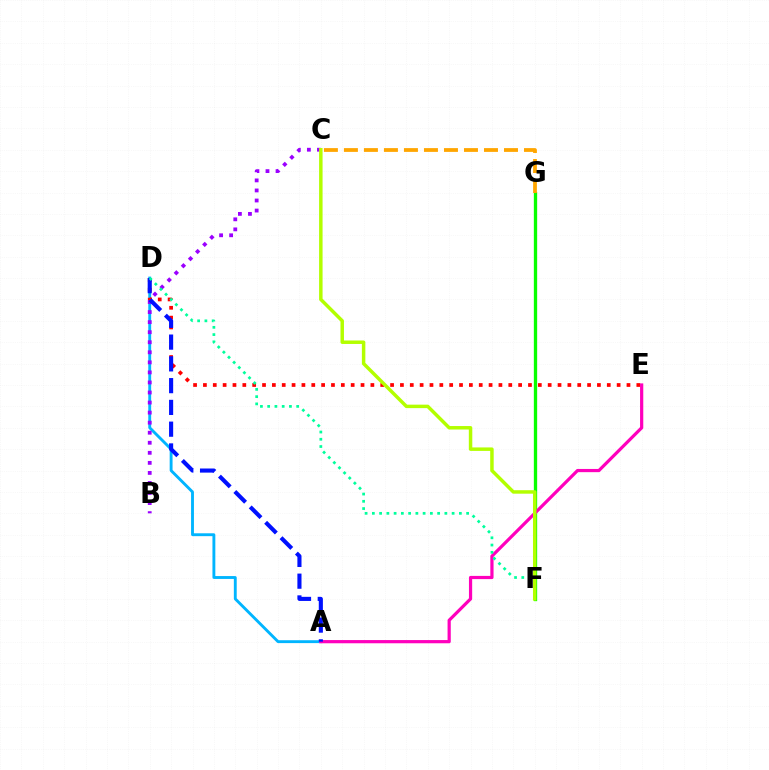{('A', 'D'): [{'color': '#00b5ff', 'line_style': 'solid', 'thickness': 2.07}, {'color': '#0010ff', 'line_style': 'dashed', 'thickness': 2.96}], ('F', 'G'): [{'color': '#08ff00', 'line_style': 'solid', 'thickness': 2.39}], ('D', 'E'): [{'color': '#ff0000', 'line_style': 'dotted', 'thickness': 2.68}], ('A', 'E'): [{'color': '#ff00bd', 'line_style': 'solid', 'thickness': 2.31}], ('B', 'C'): [{'color': '#9b00ff', 'line_style': 'dotted', 'thickness': 2.73}], ('C', 'G'): [{'color': '#ffa500', 'line_style': 'dashed', 'thickness': 2.72}], ('D', 'F'): [{'color': '#00ff9d', 'line_style': 'dotted', 'thickness': 1.97}], ('C', 'F'): [{'color': '#b3ff00', 'line_style': 'solid', 'thickness': 2.5}]}